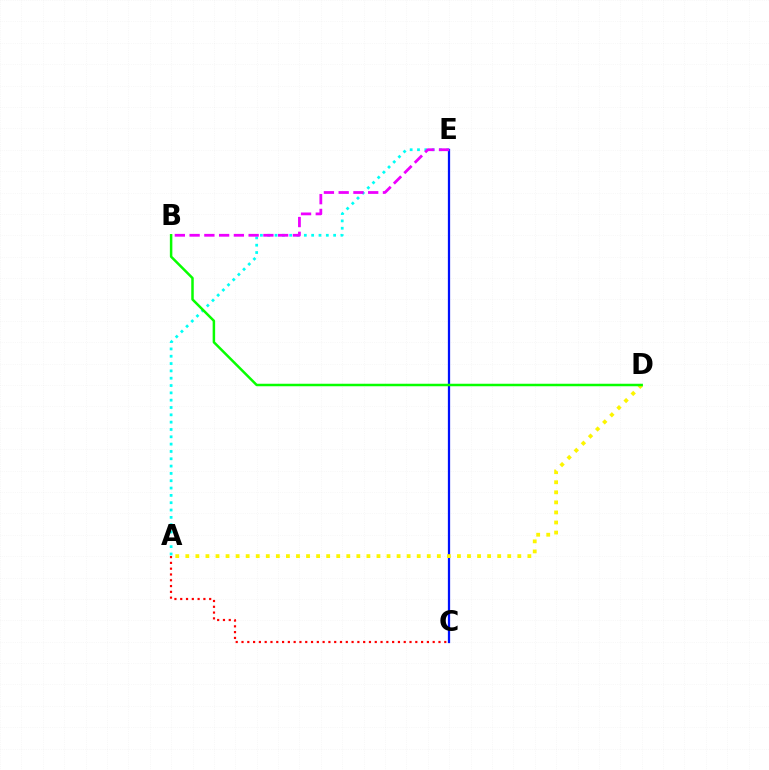{('C', 'E'): [{'color': '#0010ff', 'line_style': 'solid', 'thickness': 1.63}], ('A', 'C'): [{'color': '#ff0000', 'line_style': 'dotted', 'thickness': 1.57}], ('A', 'E'): [{'color': '#00fff6', 'line_style': 'dotted', 'thickness': 1.99}], ('A', 'D'): [{'color': '#fcf500', 'line_style': 'dotted', 'thickness': 2.73}], ('B', 'E'): [{'color': '#ee00ff', 'line_style': 'dashed', 'thickness': 2.0}], ('B', 'D'): [{'color': '#08ff00', 'line_style': 'solid', 'thickness': 1.8}]}